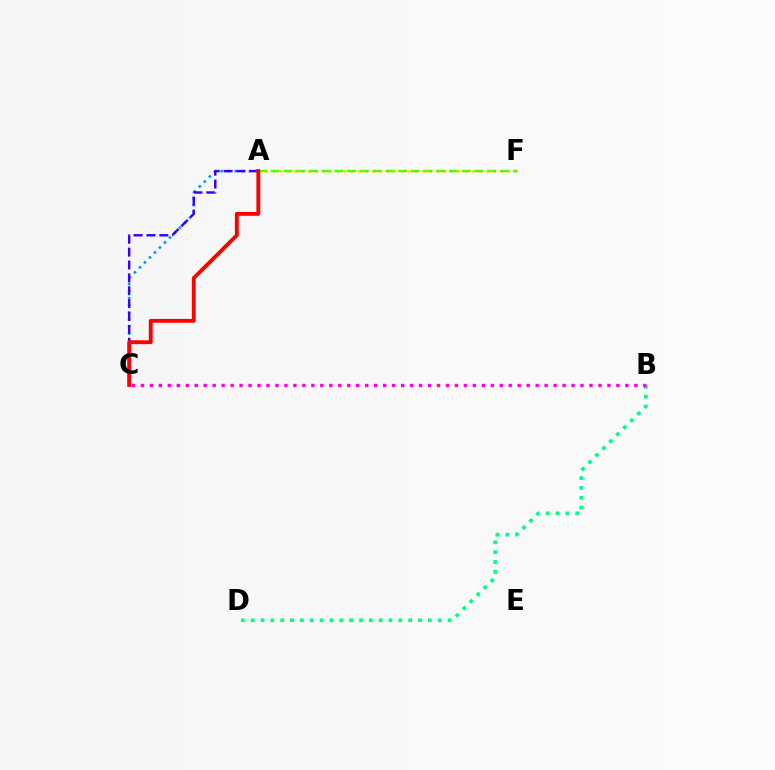{('B', 'D'): [{'color': '#00ff86', 'line_style': 'dotted', 'thickness': 2.67}], ('A', 'F'): [{'color': '#ffd500', 'line_style': 'dotted', 'thickness': 1.93}, {'color': '#4fff00', 'line_style': 'dashed', 'thickness': 1.73}], ('A', 'C'): [{'color': '#009eff', 'line_style': 'dotted', 'thickness': 1.92}, {'color': '#3700ff', 'line_style': 'dashed', 'thickness': 1.75}, {'color': '#ff0000', 'line_style': 'solid', 'thickness': 2.77}], ('B', 'C'): [{'color': '#ff00ed', 'line_style': 'dotted', 'thickness': 2.44}]}